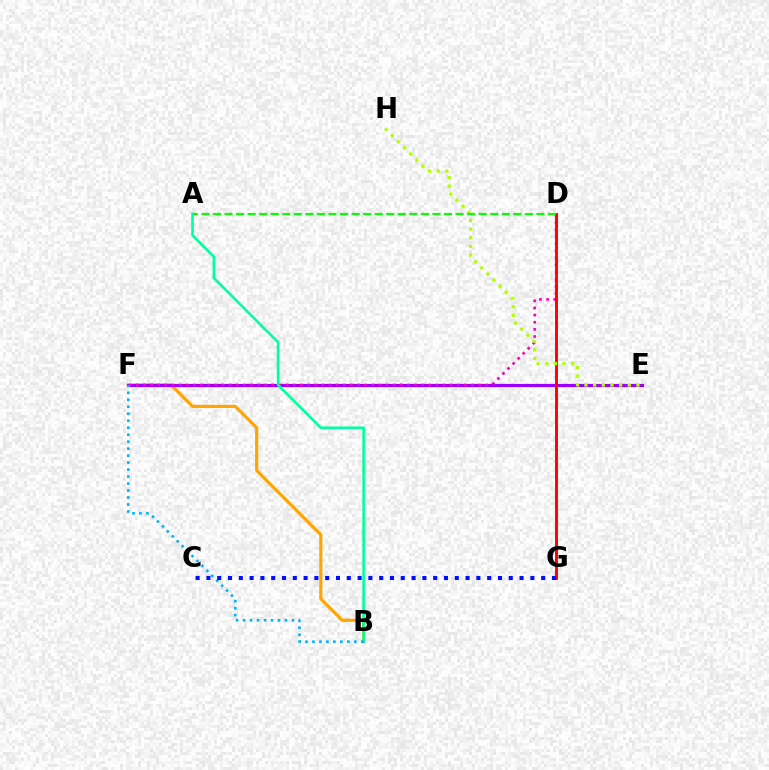{('B', 'F'): [{'color': '#ffa500', 'line_style': 'solid', 'thickness': 2.27}, {'color': '#00b5ff', 'line_style': 'dotted', 'thickness': 1.9}], ('E', 'F'): [{'color': '#9b00ff', 'line_style': 'solid', 'thickness': 2.29}], ('D', 'F'): [{'color': '#ff00bd', 'line_style': 'dotted', 'thickness': 1.94}], ('D', 'G'): [{'color': '#ff0000', 'line_style': 'solid', 'thickness': 2.09}], ('E', 'H'): [{'color': '#b3ff00', 'line_style': 'dotted', 'thickness': 2.35}], ('A', 'B'): [{'color': '#00ff9d', 'line_style': 'solid', 'thickness': 1.86}], ('A', 'D'): [{'color': '#08ff00', 'line_style': 'dashed', 'thickness': 1.57}], ('C', 'G'): [{'color': '#0010ff', 'line_style': 'dotted', 'thickness': 2.93}]}